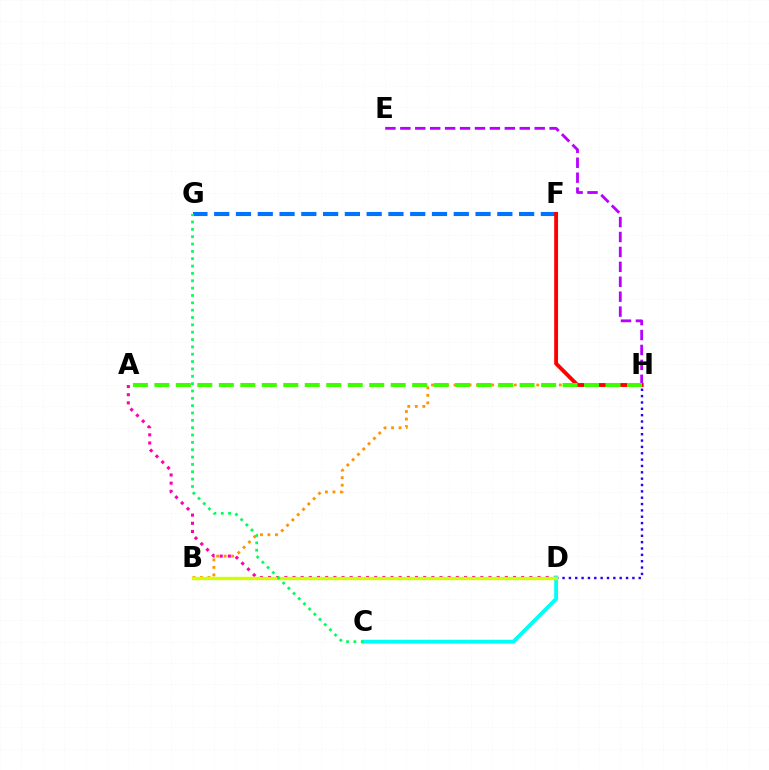{('D', 'H'): [{'color': '#2500ff', 'line_style': 'dotted', 'thickness': 1.73}], ('A', 'D'): [{'color': '#ff00ac', 'line_style': 'dotted', 'thickness': 2.22}], ('B', 'H'): [{'color': '#ff9400', 'line_style': 'dotted', 'thickness': 2.04}], ('E', 'H'): [{'color': '#b900ff', 'line_style': 'dashed', 'thickness': 2.03}], ('C', 'D'): [{'color': '#00fff6', 'line_style': 'solid', 'thickness': 2.76}], ('F', 'G'): [{'color': '#0074ff', 'line_style': 'dashed', 'thickness': 2.96}], ('B', 'D'): [{'color': '#d1ff00', 'line_style': 'solid', 'thickness': 2.43}], ('F', 'H'): [{'color': '#ff0000', 'line_style': 'solid', 'thickness': 2.78}], ('A', 'H'): [{'color': '#3dff00', 'line_style': 'dashed', 'thickness': 2.92}], ('C', 'G'): [{'color': '#00ff5c', 'line_style': 'dotted', 'thickness': 2.0}]}